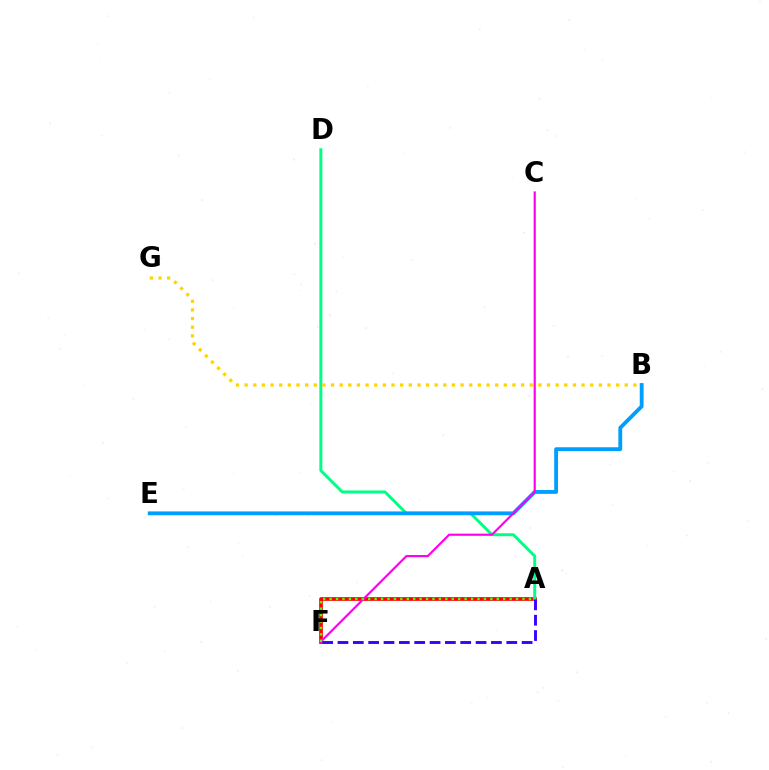{('A', 'F'): [{'color': '#ff0000', 'line_style': 'solid', 'thickness': 2.67}, {'color': '#3700ff', 'line_style': 'dashed', 'thickness': 2.08}, {'color': '#4fff00', 'line_style': 'dotted', 'thickness': 1.75}], ('A', 'D'): [{'color': '#00ff86', 'line_style': 'solid', 'thickness': 2.14}], ('B', 'E'): [{'color': '#009eff', 'line_style': 'solid', 'thickness': 2.77}], ('C', 'F'): [{'color': '#ff00ed', 'line_style': 'solid', 'thickness': 1.56}], ('B', 'G'): [{'color': '#ffd500', 'line_style': 'dotted', 'thickness': 2.35}]}